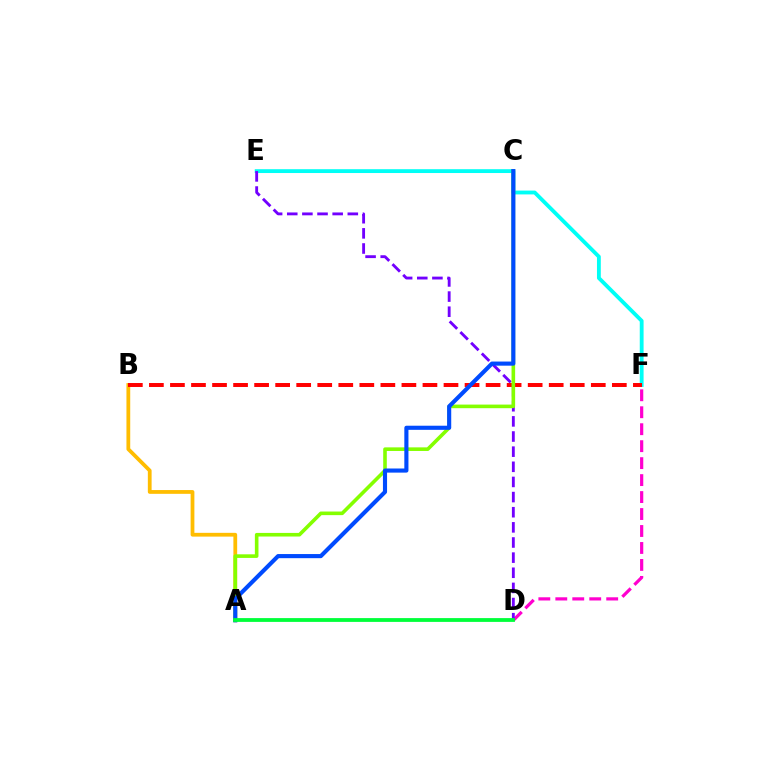{('A', 'B'): [{'color': '#ffbd00', 'line_style': 'solid', 'thickness': 2.72}], ('E', 'F'): [{'color': '#00fff6', 'line_style': 'solid', 'thickness': 2.76}], ('D', 'F'): [{'color': '#ff00cf', 'line_style': 'dashed', 'thickness': 2.3}], ('B', 'F'): [{'color': '#ff0000', 'line_style': 'dashed', 'thickness': 2.86}], ('D', 'E'): [{'color': '#7200ff', 'line_style': 'dashed', 'thickness': 2.06}], ('A', 'C'): [{'color': '#84ff00', 'line_style': 'solid', 'thickness': 2.6}, {'color': '#004bff', 'line_style': 'solid', 'thickness': 2.97}], ('A', 'D'): [{'color': '#00ff39', 'line_style': 'solid', 'thickness': 2.74}]}